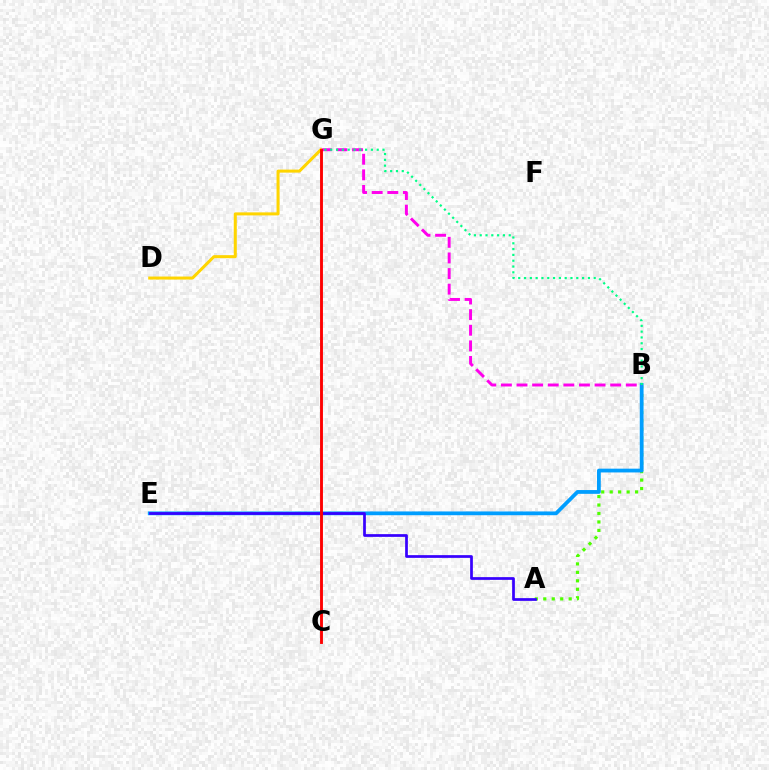{('A', 'B'): [{'color': '#4fff00', 'line_style': 'dotted', 'thickness': 2.3}], ('B', 'E'): [{'color': '#009eff', 'line_style': 'solid', 'thickness': 2.72}], ('B', 'G'): [{'color': '#ff00ed', 'line_style': 'dashed', 'thickness': 2.12}, {'color': '#00ff86', 'line_style': 'dotted', 'thickness': 1.58}], ('A', 'E'): [{'color': '#3700ff', 'line_style': 'solid', 'thickness': 1.96}], ('D', 'G'): [{'color': '#ffd500', 'line_style': 'solid', 'thickness': 2.18}], ('C', 'G'): [{'color': '#ff0000', 'line_style': 'solid', 'thickness': 2.08}]}